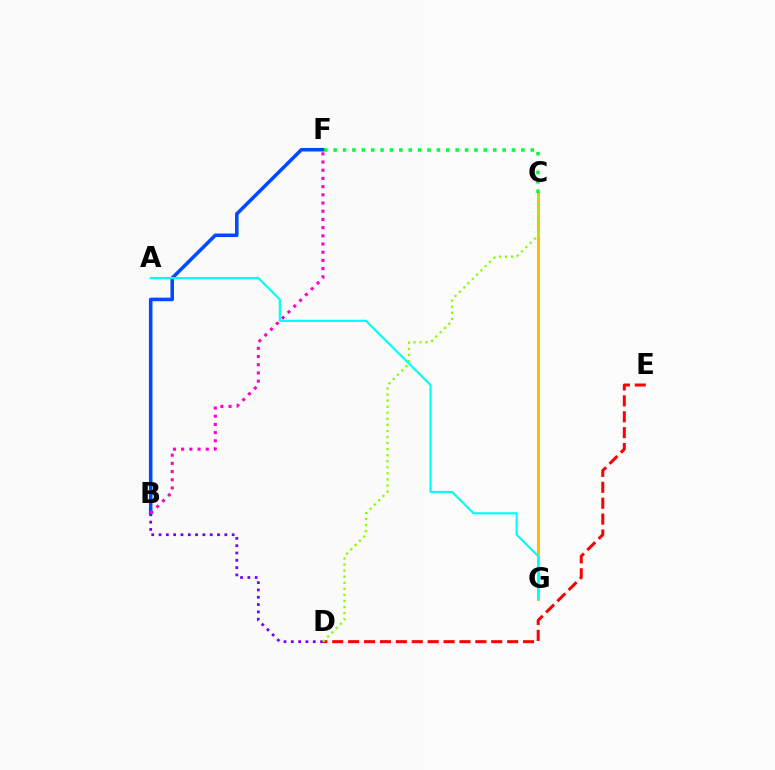{('B', 'D'): [{'color': '#7200ff', 'line_style': 'dotted', 'thickness': 1.99}], ('C', 'G'): [{'color': '#ffbd00', 'line_style': 'solid', 'thickness': 2.15}], ('B', 'F'): [{'color': '#004bff', 'line_style': 'solid', 'thickness': 2.56}, {'color': '#ff00cf', 'line_style': 'dotted', 'thickness': 2.23}], ('D', 'E'): [{'color': '#ff0000', 'line_style': 'dashed', 'thickness': 2.16}], ('C', 'D'): [{'color': '#84ff00', 'line_style': 'dotted', 'thickness': 1.65}], ('A', 'G'): [{'color': '#00fff6', 'line_style': 'solid', 'thickness': 1.56}], ('C', 'F'): [{'color': '#00ff39', 'line_style': 'dotted', 'thickness': 2.55}]}